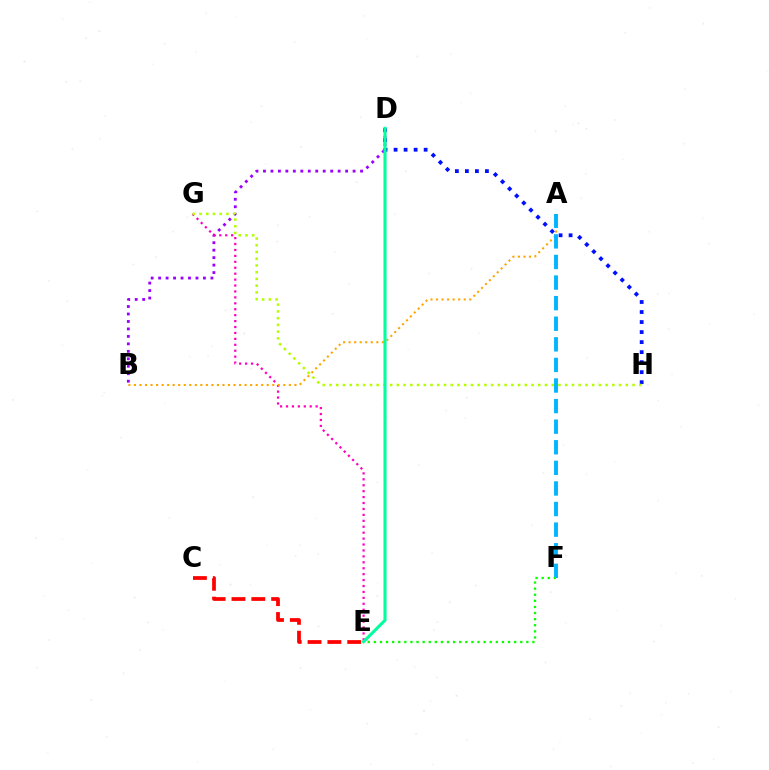{('D', 'H'): [{'color': '#0010ff', 'line_style': 'dotted', 'thickness': 2.72}], ('B', 'D'): [{'color': '#9b00ff', 'line_style': 'dotted', 'thickness': 2.03}], ('C', 'E'): [{'color': '#ff0000', 'line_style': 'dashed', 'thickness': 2.7}], ('E', 'G'): [{'color': '#ff00bd', 'line_style': 'dotted', 'thickness': 1.61}], ('G', 'H'): [{'color': '#b3ff00', 'line_style': 'dotted', 'thickness': 1.83}], ('A', 'B'): [{'color': '#ffa500', 'line_style': 'dotted', 'thickness': 1.5}], ('A', 'F'): [{'color': '#00b5ff', 'line_style': 'dashed', 'thickness': 2.8}], ('E', 'F'): [{'color': '#08ff00', 'line_style': 'dotted', 'thickness': 1.66}], ('D', 'E'): [{'color': '#00ff9d', 'line_style': 'solid', 'thickness': 2.21}]}